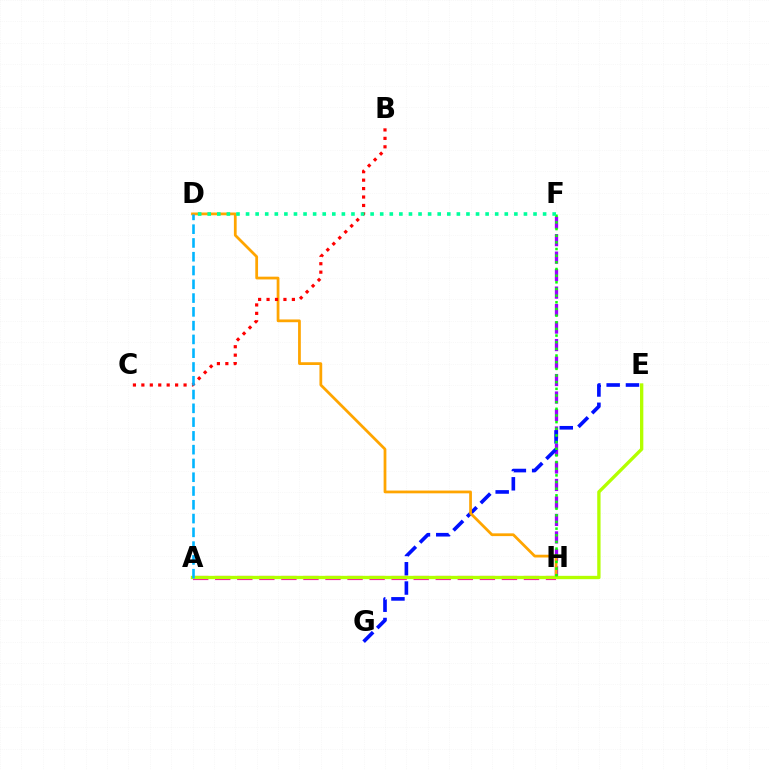{('A', 'H'): [{'color': '#ff00bd', 'line_style': 'dashed', 'thickness': 3.0}], ('F', 'H'): [{'color': '#9b00ff', 'line_style': 'dashed', 'thickness': 2.38}, {'color': '#08ff00', 'line_style': 'dotted', 'thickness': 1.81}], ('E', 'G'): [{'color': '#0010ff', 'line_style': 'dashed', 'thickness': 2.62}], ('D', 'H'): [{'color': '#ffa500', 'line_style': 'solid', 'thickness': 1.99}], ('A', 'E'): [{'color': '#b3ff00', 'line_style': 'solid', 'thickness': 2.4}], ('B', 'C'): [{'color': '#ff0000', 'line_style': 'dotted', 'thickness': 2.29}], ('D', 'F'): [{'color': '#00ff9d', 'line_style': 'dotted', 'thickness': 2.6}], ('A', 'D'): [{'color': '#00b5ff', 'line_style': 'dashed', 'thickness': 1.87}]}